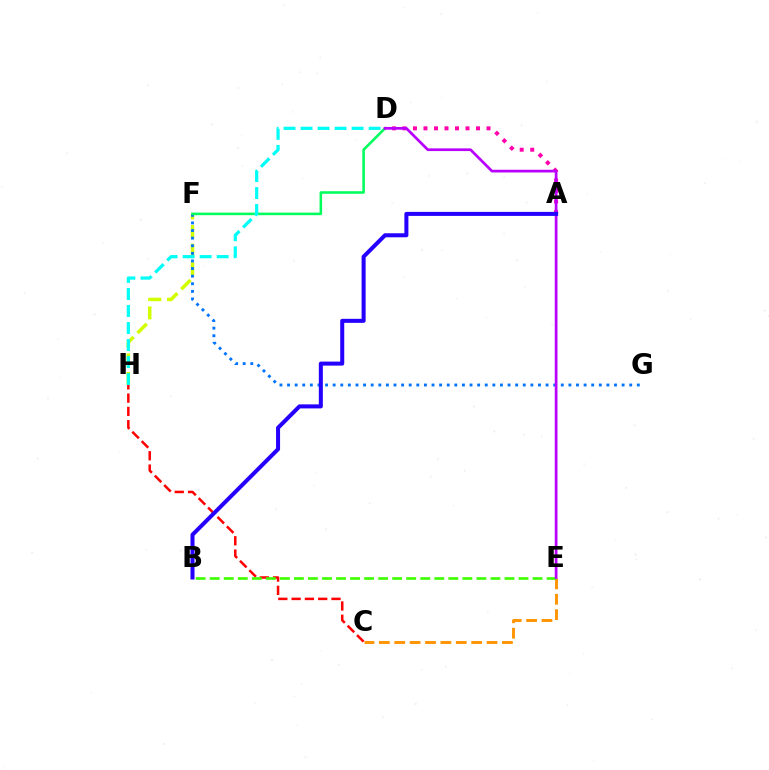{('C', 'H'): [{'color': '#ff0000', 'line_style': 'dashed', 'thickness': 1.81}], ('F', 'H'): [{'color': '#d1ff00', 'line_style': 'dashed', 'thickness': 2.53}], ('F', 'G'): [{'color': '#0074ff', 'line_style': 'dotted', 'thickness': 2.07}], ('D', 'F'): [{'color': '#00ff5c', 'line_style': 'solid', 'thickness': 1.85}], ('D', 'H'): [{'color': '#00fff6', 'line_style': 'dashed', 'thickness': 2.31}], ('C', 'E'): [{'color': '#ff9400', 'line_style': 'dashed', 'thickness': 2.09}], ('A', 'D'): [{'color': '#ff00ac', 'line_style': 'dotted', 'thickness': 2.86}], ('B', 'E'): [{'color': '#3dff00', 'line_style': 'dashed', 'thickness': 1.91}], ('D', 'E'): [{'color': '#b900ff', 'line_style': 'solid', 'thickness': 1.95}], ('A', 'B'): [{'color': '#2500ff', 'line_style': 'solid', 'thickness': 2.9}]}